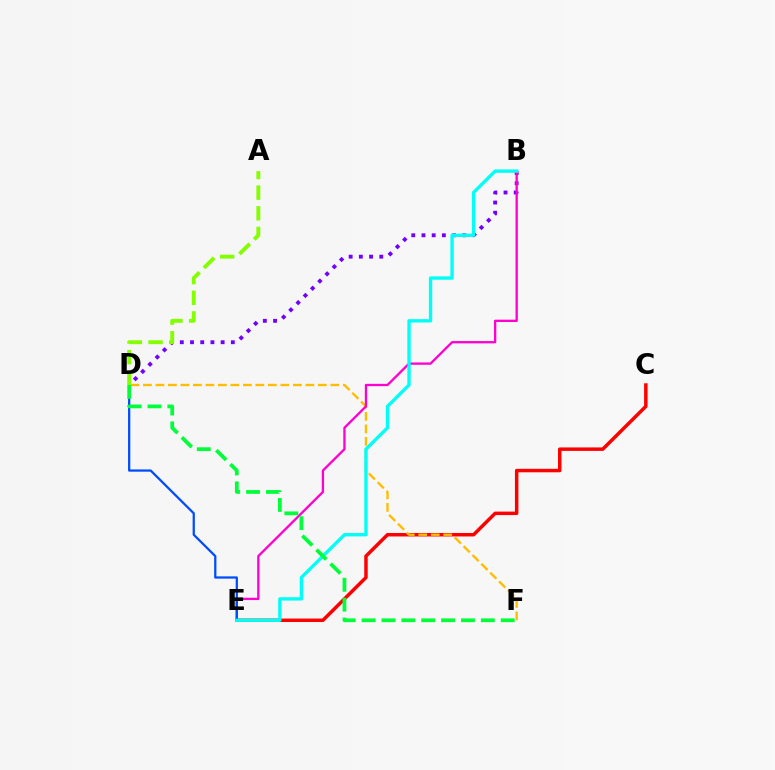{('B', 'D'): [{'color': '#7200ff', 'line_style': 'dotted', 'thickness': 2.77}], ('C', 'E'): [{'color': '#ff0000', 'line_style': 'solid', 'thickness': 2.5}], ('D', 'F'): [{'color': '#ffbd00', 'line_style': 'dashed', 'thickness': 1.7}, {'color': '#00ff39', 'line_style': 'dashed', 'thickness': 2.7}], ('B', 'E'): [{'color': '#ff00cf', 'line_style': 'solid', 'thickness': 1.66}, {'color': '#00fff6', 'line_style': 'solid', 'thickness': 2.42}], ('D', 'E'): [{'color': '#004bff', 'line_style': 'solid', 'thickness': 1.62}], ('A', 'D'): [{'color': '#84ff00', 'line_style': 'dashed', 'thickness': 2.81}]}